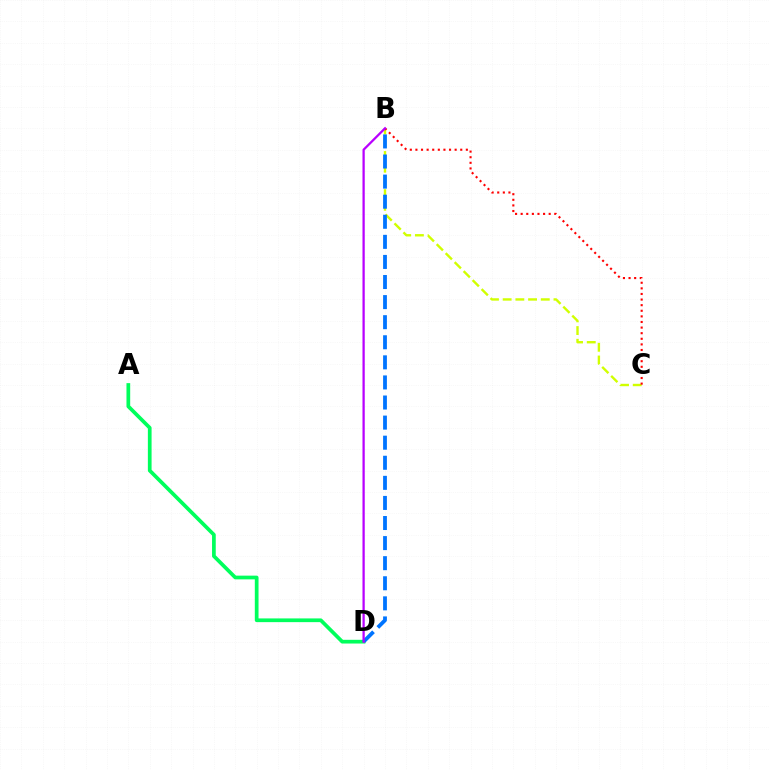{('A', 'D'): [{'color': '#00ff5c', 'line_style': 'solid', 'thickness': 2.68}], ('B', 'C'): [{'color': '#d1ff00', 'line_style': 'dashed', 'thickness': 1.73}, {'color': '#ff0000', 'line_style': 'dotted', 'thickness': 1.52}], ('B', 'D'): [{'color': '#0074ff', 'line_style': 'dashed', 'thickness': 2.73}, {'color': '#b900ff', 'line_style': 'solid', 'thickness': 1.63}]}